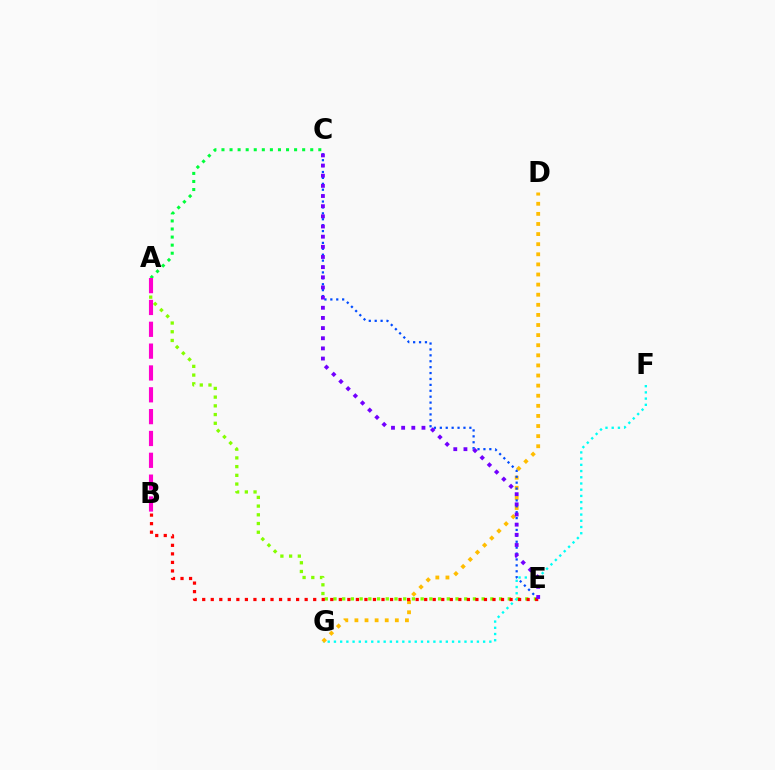{('A', 'E'): [{'color': '#84ff00', 'line_style': 'dotted', 'thickness': 2.37}], ('A', 'C'): [{'color': '#00ff39', 'line_style': 'dotted', 'thickness': 2.19}], ('F', 'G'): [{'color': '#00fff6', 'line_style': 'dotted', 'thickness': 1.69}], ('D', 'G'): [{'color': '#ffbd00', 'line_style': 'dotted', 'thickness': 2.74}], ('C', 'E'): [{'color': '#004bff', 'line_style': 'dotted', 'thickness': 1.61}, {'color': '#7200ff', 'line_style': 'dotted', 'thickness': 2.76}], ('B', 'E'): [{'color': '#ff0000', 'line_style': 'dotted', 'thickness': 2.32}], ('A', 'B'): [{'color': '#ff00cf', 'line_style': 'dashed', 'thickness': 2.97}]}